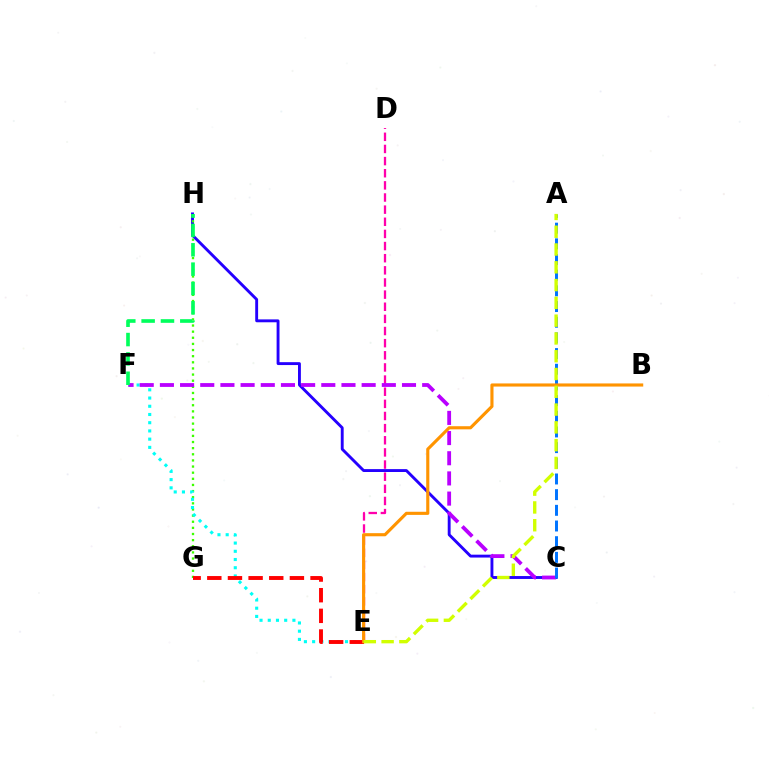{('C', 'H'): [{'color': '#2500ff', 'line_style': 'solid', 'thickness': 2.08}], ('D', 'E'): [{'color': '#ff00ac', 'line_style': 'dashed', 'thickness': 1.65}], ('G', 'H'): [{'color': '#3dff00', 'line_style': 'dotted', 'thickness': 1.67}], ('E', 'F'): [{'color': '#00fff6', 'line_style': 'dotted', 'thickness': 2.23}], ('C', 'F'): [{'color': '#b900ff', 'line_style': 'dashed', 'thickness': 2.74}], ('A', 'C'): [{'color': '#0074ff', 'line_style': 'dashed', 'thickness': 2.13}], ('F', 'H'): [{'color': '#00ff5c', 'line_style': 'dashed', 'thickness': 2.63}], ('E', 'G'): [{'color': '#ff0000', 'line_style': 'dashed', 'thickness': 2.81}], ('B', 'E'): [{'color': '#ff9400', 'line_style': 'solid', 'thickness': 2.25}], ('A', 'E'): [{'color': '#d1ff00', 'line_style': 'dashed', 'thickness': 2.42}]}